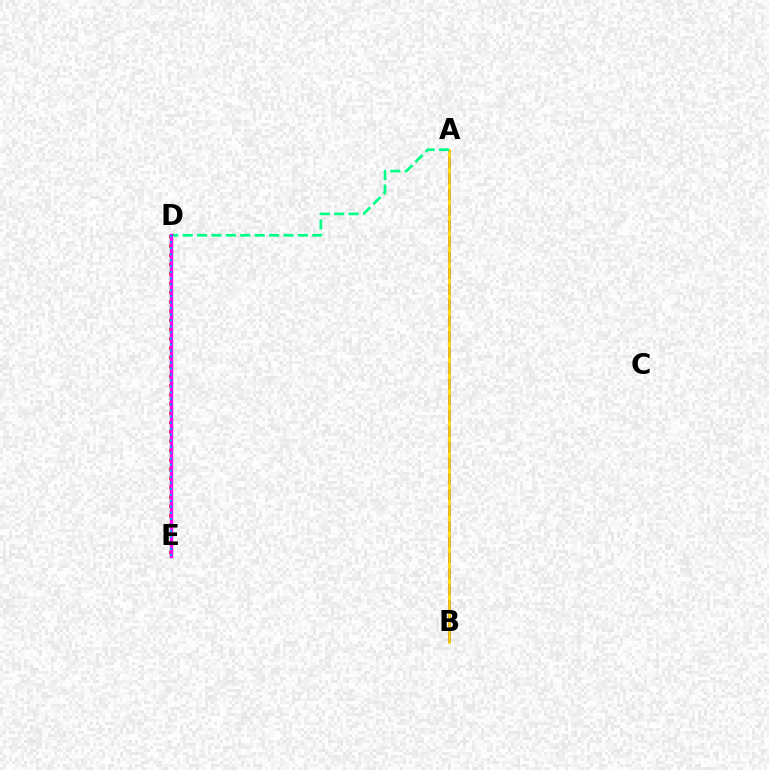{('D', 'E'): [{'color': '#4fff00', 'line_style': 'solid', 'thickness': 2.27}, {'color': '#ff0000', 'line_style': 'dotted', 'thickness': 2.53}, {'color': '#ff00ed', 'line_style': 'solid', 'thickness': 2.41}, {'color': '#009eff', 'line_style': 'dotted', 'thickness': 1.63}], ('A', 'B'): [{'color': '#3700ff', 'line_style': 'dashed', 'thickness': 2.15}, {'color': '#ffd500', 'line_style': 'solid', 'thickness': 1.9}], ('A', 'D'): [{'color': '#00ff86', 'line_style': 'dashed', 'thickness': 1.96}]}